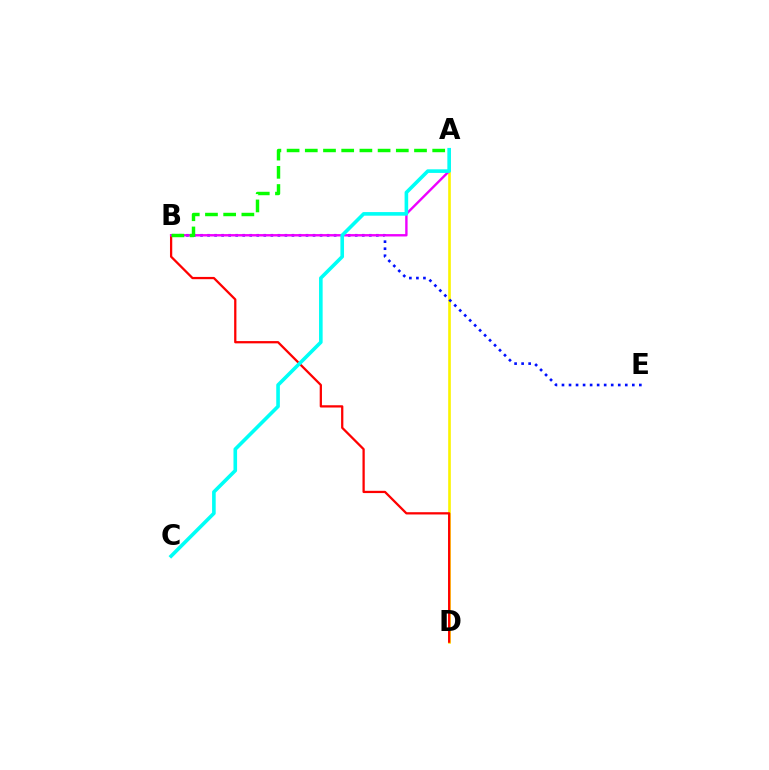{('A', 'D'): [{'color': '#fcf500', 'line_style': 'solid', 'thickness': 1.9}], ('B', 'D'): [{'color': '#ff0000', 'line_style': 'solid', 'thickness': 1.63}], ('B', 'E'): [{'color': '#0010ff', 'line_style': 'dotted', 'thickness': 1.91}], ('A', 'B'): [{'color': '#ee00ff', 'line_style': 'solid', 'thickness': 1.72}, {'color': '#08ff00', 'line_style': 'dashed', 'thickness': 2.47}], ('A', 'C'): [{'color': '#00fff6', 'line_style': 'solid', 'thickness': 2.6}]}